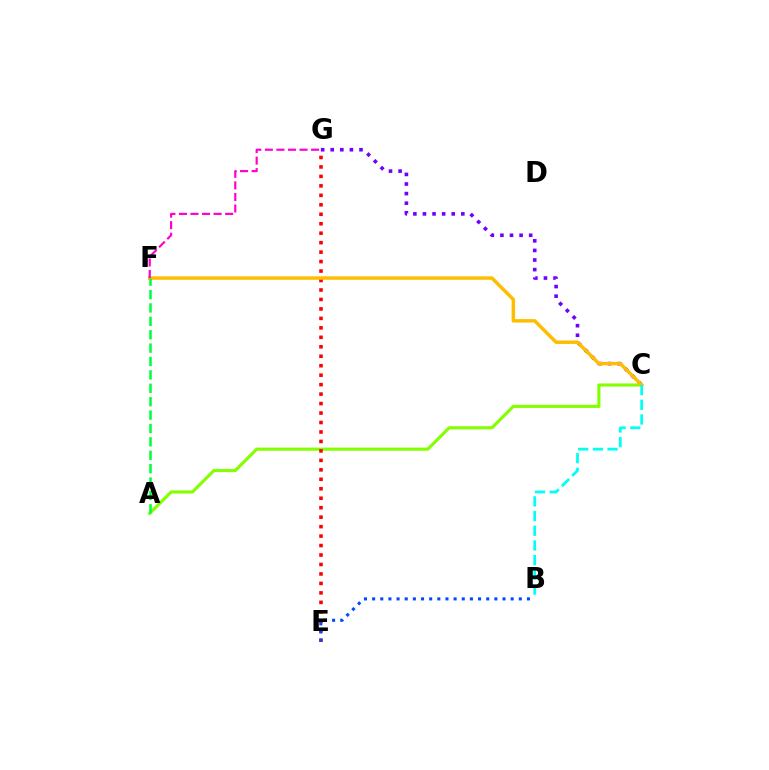{('C', 'G'): [{'color': '#7200ff', 'line_style': 'dotted', 'thickness': 2.61}], ('A', 'C'): [{'color': '#84ff00', 'line_style': 'solid', 'thickness': 2.24}], ('E', 'G'): [{'color': '#ff0000', 'line_style': 'dotted', 'thickness': 2.57}], ('B', 'E'): [{'color': '#004bff', 'line_style': 'dotted', 'thickness': 2.21}], ('C', 'F'): [{'color': '#ffbd00', 'line_style': 'solid', 'thickness': 2.49}], ('A', 'F'): [{'color': '#00ff39', 'line_style': 'dashed', 'thickness': 1.82}], ('B', 'C'): [{'color': '#00fff6', 'line_style': 'dashed', 'thickness': 2.0}], ('F', 'G'): [{'color': '#ff00cf', 'line_style': 'dashed', 'thickness': 1.57}]}